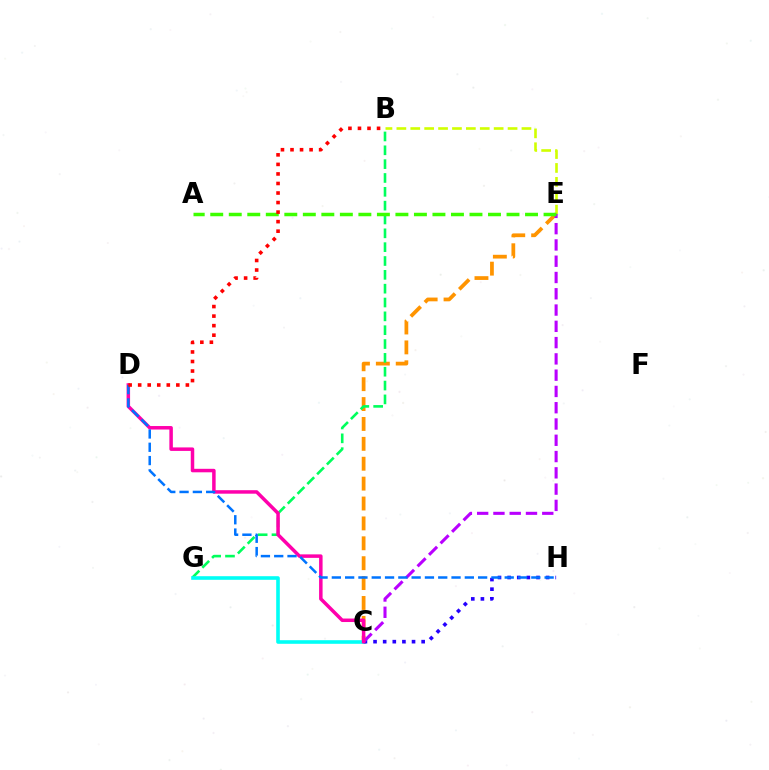{('B', 'E'): [{'color': '#d1ff00', 'line_style': 'dashed', 'thickness': 1.89}], ('C', 'E'): [{'color': '#ff9400', 'line_style': 'dashed', 'thickness': 2.7}, {'color': '#b900ff', 'line_style': 'dashed', 'thickness': 2.21}], ('B', 'G'): [{'color': '#00ff5c', 'line_style': 'dashed', 'thickness': 1.88}], ('C', 'G'): [{'color': '#00fff6', 'line_style': 'solid', 'thickness': 2.59}], ('C', 'H'): [{'color': '#2500ff', 'line_style': 'dotted', 'thickness': 2.61}], ('C', 'D'): [{'color': '#ff00ac', 'line_style': 'solid', 'thickness': 2.52}], ('D', 'H'): [{'color': '#0074ff', 'line_style': 'dashed', 'thickness': 1.81}], ('A', 'E'): [{'color': '#3dff00', 'line_style': 'dashed', 'thickness': 2.52}], ('B', 'D'): [{'color': '#ff0000', 'line_style': 'dotted', 'thickness': 2.59}]}